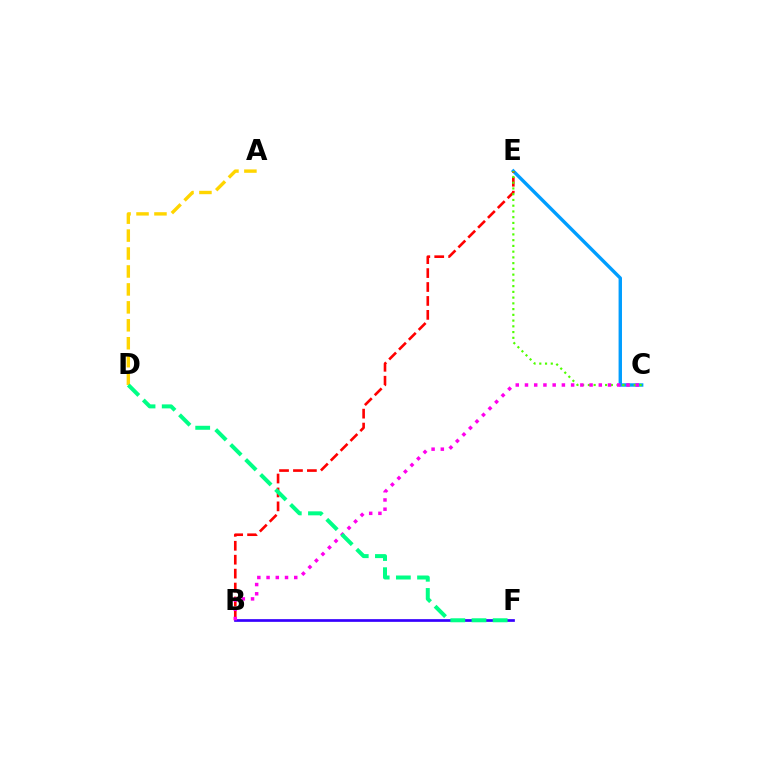{('C', 'E'): [{'color': '#009eff', 'line_style': 'solid', 'thickness': 2.45}, {'color': '#4fff00', 'line_style': 'dotted', 'thickness': 1.56}], ('B', 'E'): [{'color': '#ff0000', 'line_style': 'dashed', 'thickness': 1.89}], ('B', 'F'): [{'color': '#3700ff', 'line_style': 'solid', 'thickness': 1.94}], ('A', 'D'): [{'color': '#ffd500', 'line_style': 'dashed', 'thickness': 2.44}], ('B', 'C'): [{'color': '#ff00ed', 'line_style': 'dotted', 'thickness': 2.51}], ('D', 'F'): [{'color': '#00ff86', 'line_style': 'dashed', 'thickness': 2.88}]}